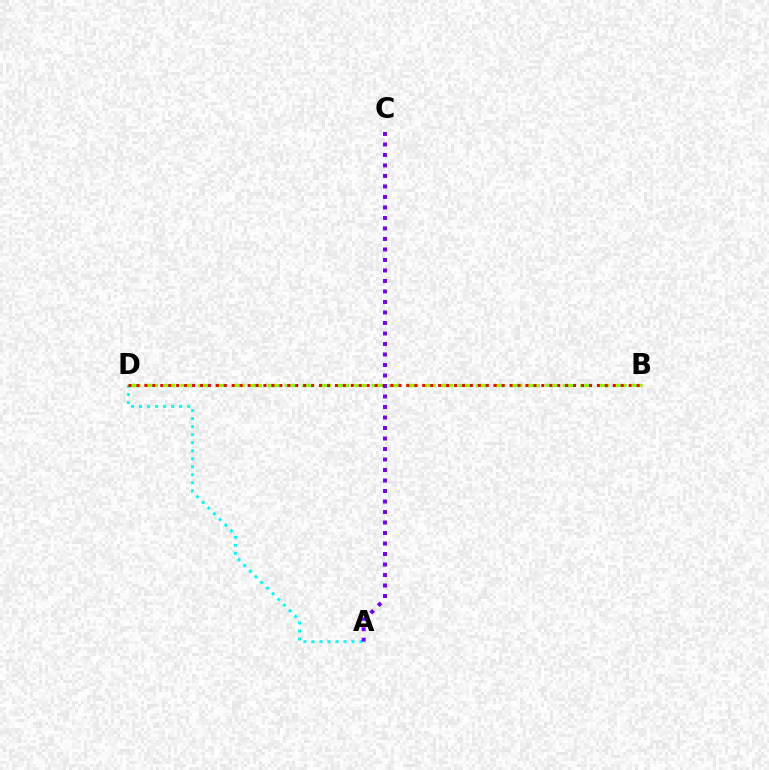{('A', 'D'): [{'color': '#00fff6', 'line_style': 'dotted', 'thickness': 2.18}], ('B', 'D'): [{'color': '#84ff00', 'line_style': 'dashed', 'thickness': 2.36}, {'color': '#ff0000', 'line_style': 'dotted', 'thickness': 2.16}], ('A', 'C'): [{'color': '#7200ff', 'line_style': 'dotted', 'thickness': 2.85}]}